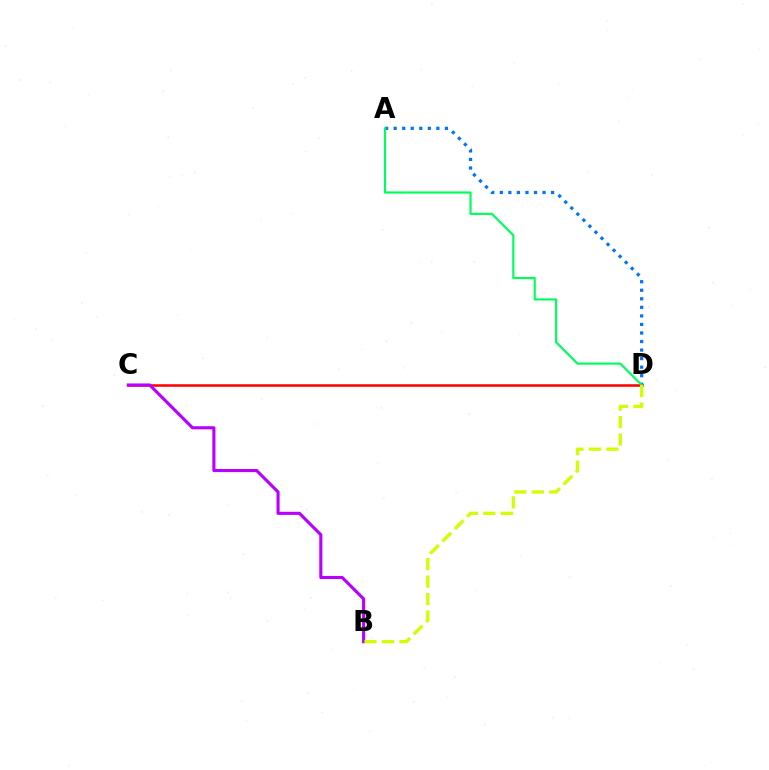{('C', 'D'): [{'color': '#ff0000', 'line_style': 'solid', 'thickness': 1.82}], ('A', 'D'): [{'color': '#0074ff', 'line_style': 'dotted', 'thickness': 2.32}, {'color': '#00ff5c', 'line_style': 'solid', 'thickness': 1.56}], ('B', 'C'): [{'color': '#b900ff', 'line_style': 'solid', 'thickness': 2.24}], ('B', 'D'): [{'color': '#d1ff00', 'line_style': 'dashed', 'thickness': 2.37}]}